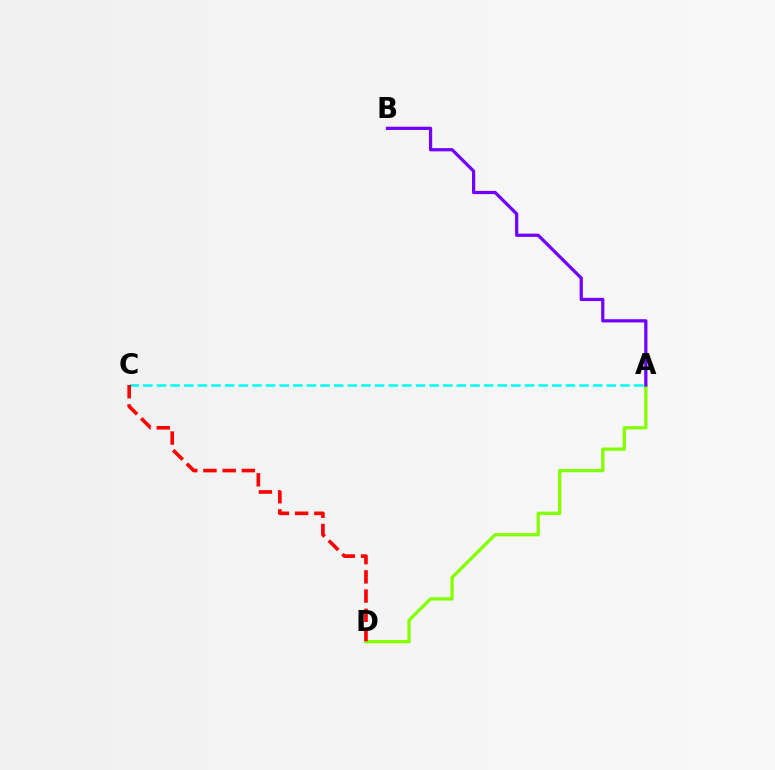{('A', 'D'): [{'color': '#84ff00', 'line_style': 'solid', 'thickness': 2.38}], ('A', 'B'): [{'color': '#7200ff', 'line_style': 'solid', 'thickness': 2.33}], ('A', 'C'): [{'color': '#00fff6', 'line_style': 'dashed', 'thickness': 1.85}], ('C', 'D'): [{'color': '#ff0000', 'line_style': 'dashed', 'thickness': 2.61}]}